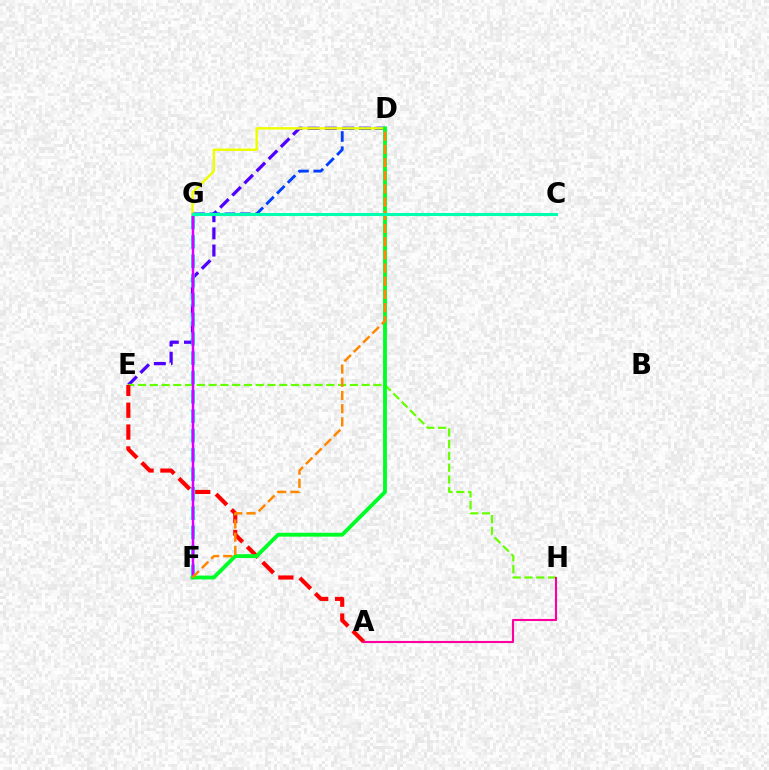{('D', 'E'): [{'color': '#4f00ff', 'line_style': 'dashed', 'thickness': 2.33}], ('D', 'G'): [{'color': '#003fff', 'line_style': 'dashed', 'thickness': 2.07}, {'color': '#eeff00', 'line_style': 'solid', 'thickness': 1.76}], ('E', 'H'): [{'color': '#66ff00', 'line_style': 'dashed', 'thickness': 1.6}], ('F', 'G'): [{'color': '#00c7ff', 'line_style': 'dashed', 'thickness': 2.63}, {'color': '#d600ff', 'line_style': 'solid', 'thickness': 1.78}], ('A', 'E'): [{'color': '#ff0000', 'line_style': 'dashed', 'thickness': 2.97}], ('D', 'F'): [{'color': '#00ff27', 'line_style': 'solid', 'thickness': 2.77}, {'color': '#ff8800', 'line_style': 'dashed', 'thickness': 1.79}], ('A', 'H'): [{'color': '#ff00a0', 'line_style': 'solid', 'thickness': 1.52}], ('C', 'G'): [{'color': '#00ffaf', 'line_style': 'solid', 'thickness': 2.21}]}